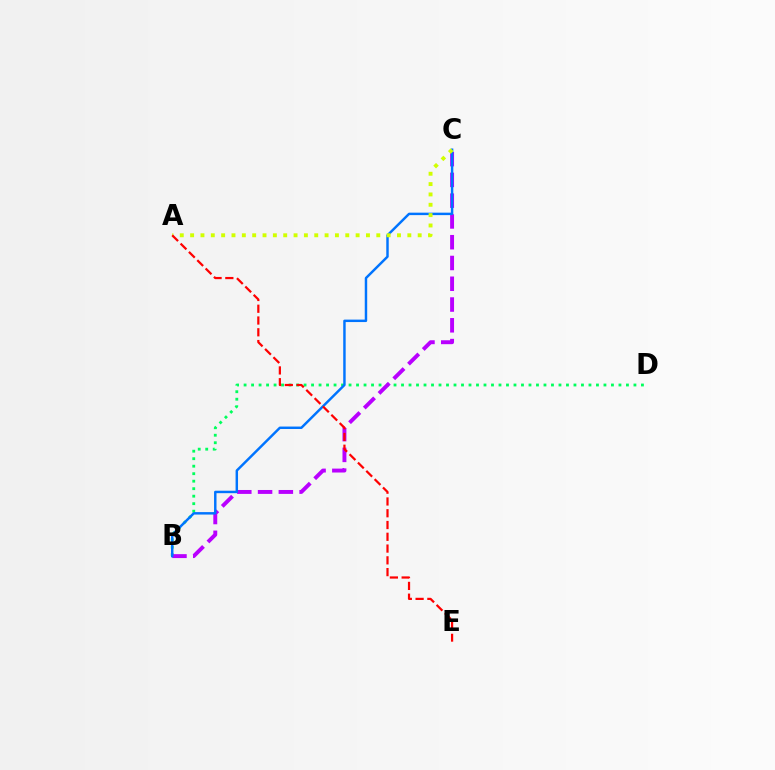{('B', 'D'): [{'color': '#00ff5c', 'line_style': 'dotted', 'thickness': 2.04}], ('B', 'C'): [{'color': '#b900ff', 'line_style': 'dashed', 'thickness': 2.82}, {'color': '#0074ff', 'line_style': 'solid', 'thickness': 1.77}], ('A', 'C'): [{'color': '#d1ff00', 'line_style': 'dotted', 'thickness': 2.81}], ('A', 'E'): [{'color': '#ff0000', 'line_style': 'dashed', 'thickness': 1.6}]}